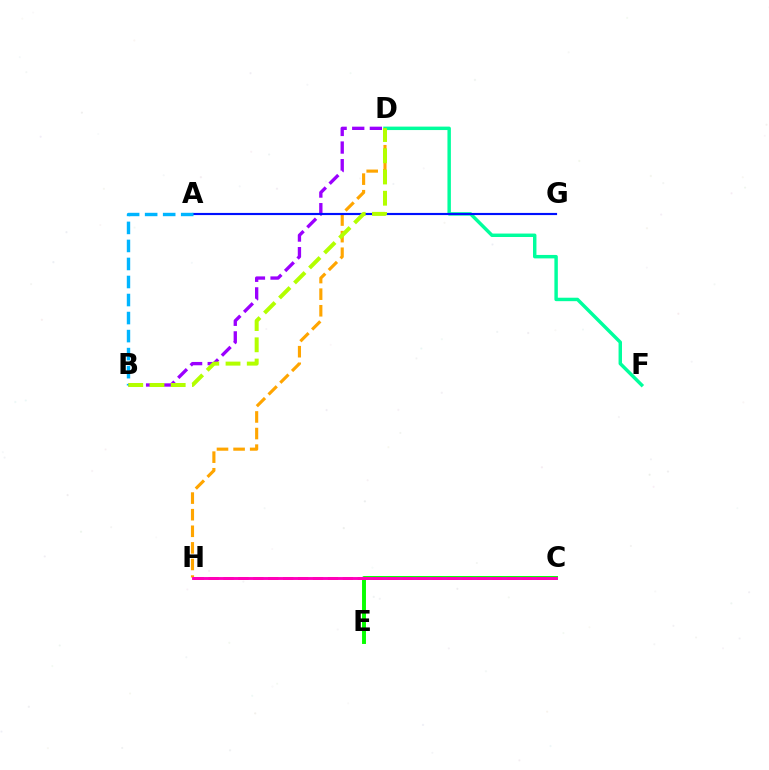{('C', 'E'): [{'color': '#08ff00', 'line_style': 'solid', 'thickness': 2.83}], ('D', 'F'): [{'color': '#00ff9d', 'line_style': 'solid', 'thickness': 2.48}], ('B', 'D'): [{'color': '#9b00ff', 'line_style': 'dashed', 'thickness': 2.39}, {'color': '#b3ff00', 'line_style': 'dashed', 'thickness': 2.88}], ('D', 'H'): [{'color': '#ffa500', 'line_style': 'dashed', 'thickness': 2.25}], ('C', 'H'): [{'color': '#ff0000', 'line_style': 'dashed', 'thickness': 2.03}, {'color': '#ff00bd', 'line_style': 'solid', 'thickness': 2.09}], ('A', 'G'): [{'color': '#0010ff', 'line_style': 'solid', 'thickness': 1.55}], ('A', 'B'): [{'color': '#00b5ff', 'line_style': 'dashed', 'thickness': 2.45}]}